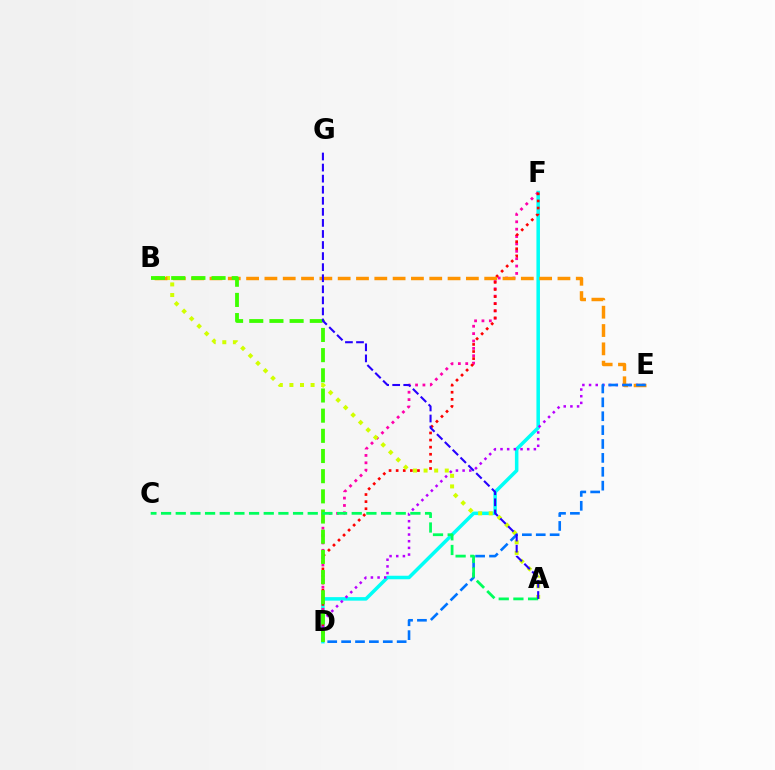{('D', 'F'): [{'color': '#00fff6', 'line_style': 'solid', 'thickness': 2.54}, {'color': '#ff00ac', 'line_style': 'dotted', 'thickness': 2.0}, {'color': '#ff0000', 'line_style': 'dotted', 'thickness': 1.93}], ('D', 'E'): [{'color': '#b900ff', 'line_style': 'dotted', 'thickness': 1.81}, {'color': '#0074ff', 'line_style': 'dashed', 'thickness': 1.89}], ('A', 'B'): [{'color': '#d1ff00', 'line_style': 'dotted', 'thickness': 2.88}], ('B', 'E'): [{'color': '#ff9400', 'line_style': 'dashed', 'thickness': 2.49}], ('B', 'D'): [{'color': '#3dff00', 'line_style': 'dashed', 'thickness': 2.74}], ('A', 'C'): [{'color': '#00ff5c', 'line_style': 'dashed', 'thickness': 1.99}], ('A', 'G'): [{'color': '#2500ff', 'line_style': 'dashed', 'thickness': 1.5}]}